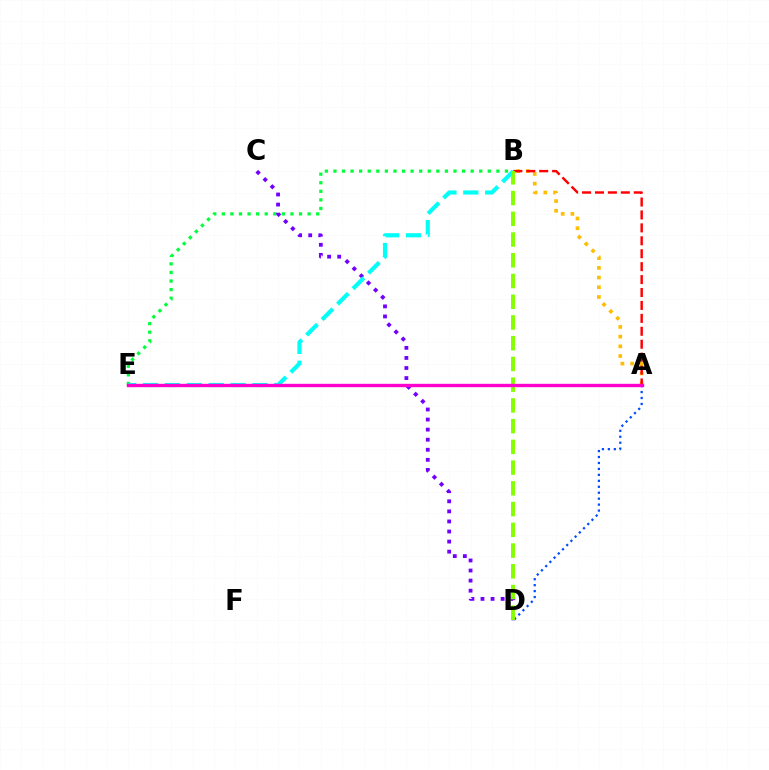{('A', 'B'): [{'color': '#ffbd00', 'line_style': 'dotted', 'thickness': 2.64}, {'color': '#ff0000', 'line_style': 'dashed', 'thickness': 1.76}], ('B', 'E'): [{'color': '#00ff39', 'line_style': 'dotted', 'thickness': 2.33}, {'color': '#00fff6', 'line_style': 'dashed', 'thickness': 2.97}], ('C', 'D'): [{'color': '#7200ff', 'line_style': 'dotted', 'thickness': 2.74}], ('A', 'D'): [{'color': '#004bff', 'line_style': 'dotted', 'thickness': 1.62}], ('B', 'D'): [{'color': '#84ff00', 'line_style': 'dashed', 'thickness': 2.82}], ('A', 'E'): [{'color': '#ff00cf', 'line_style': 'solid', 'thickness': 2.43}]}